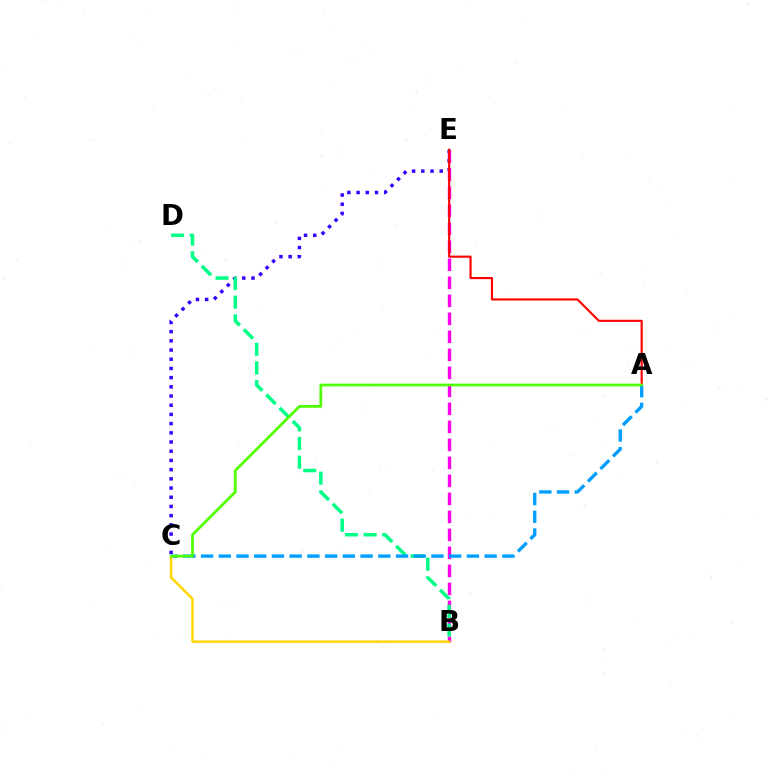{('C', 'E'): [{'color': '#3700ff', 'line_style': 'dotted', 'thickness': 2.5}], ('B', 'E'): [{'color': '#ff00ed', 'line_style': 'dashed', 'thickness': 2.45}], ('A', 'E'): [{'color': '#ff0000', 'line_style': 'solid', 'thickness': 1.54}], ('B', 'D'): [{'color': '#00ff86', 'line_style': 'dashed', 'thickness': 2.54}], ('A', 'C'): [{'color': '#009eff', 'line_style': 'dashed', 'thickness': 2.41}, {'color': '#4fff00', 'line_style': 'solid', 'thickness': 1.98}], ('B', 'C'): [{'color': '#ffd500', 'line_style': 'solid', 'thickness': 1.77}]}